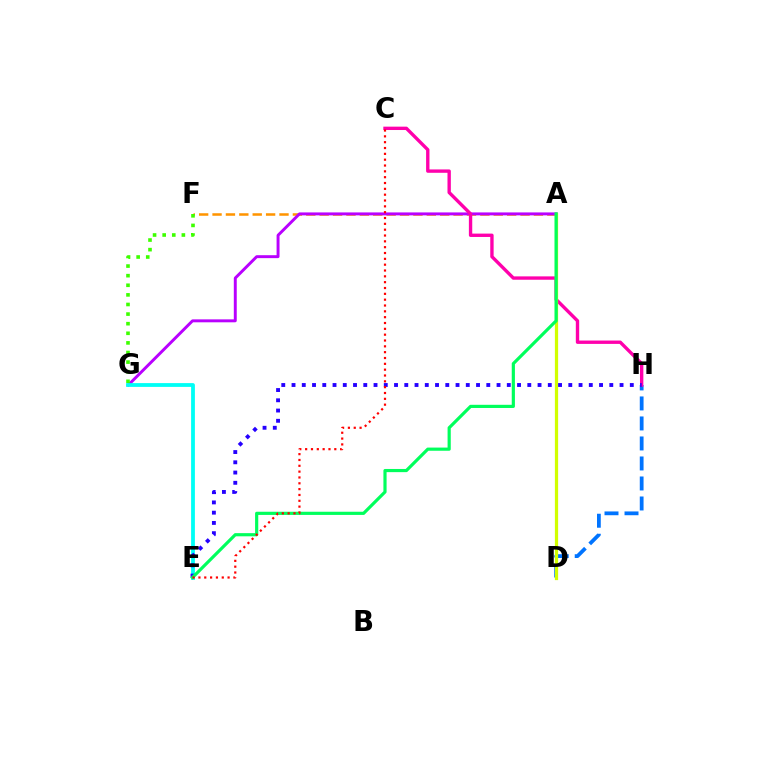{('A', 'F'): [{'color': '#ff9400', 'line_style': 'dashed', 'thickness': 1.82}], ('D', 'H'): [{'color': '#0074ff', 'line_style': 'dashed', 'thickness': 2.72}], ('A', 'G'): [{'color': '#b900ff', 'line_style': 'solid', 'thickness': 2.12}], ('C', 'H'): [{'color': '#ff00ac', 'line_style': 'solid', 'thickness': 2.42}], ('F', 'G'): [{'color': '#3dff00', 'line_style': 'dotted', 'thickness': 2.61}], ('E', 'G'): [{'color': '#00fff6', 'line_style': 'solid', 'thickness': 2.73}], ('A', 'D'): [{'color': '#d1ff00', 'line_style': 'solid', 'thickness': 2.33}], ('E', 'H'): [{'color': '#2500ff', 'line_style': 'dotted', 'thickness': 2.79}], ('A', 'E'): [{'color': '#00ff5c', 'line_style': 'solid', 'thickness': 2.29}], ('C', 'E'): [{'color': '#ff0000', 'line_style': 'dotted', 'thickness': 1.58}]}